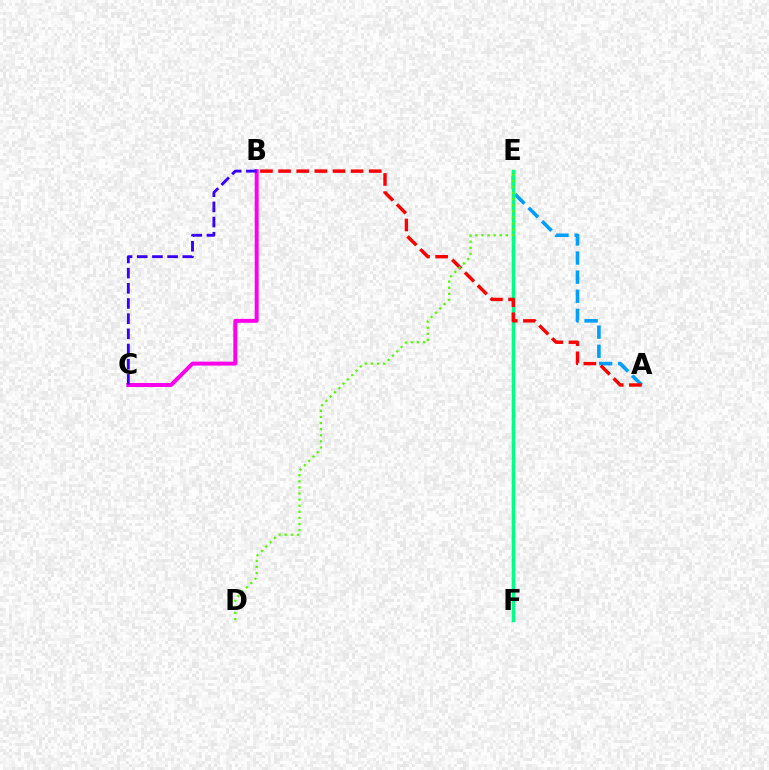{('B', 'C'): [{'color': '#ff00ed', 'line_style': 'solid', 'thickness': 2.85}, {'color': '#3700ff', 'line_style': 'dashed', 'thickness': 2.06}], ('A', 'E'): [{'color': '#009eff', 'line_style': 'dashed', 'thickness': 2.6}], ('E', 'F'): [{'color': '#ffd500', 'line_style': 'solid', 'thickness': 1.73}, {'color': '#00ff86', 'line_style': 'solid', 'thickness': 2.48}], ('A', 'B'): [{'color': '#ff0000', 'line_style': 'dashed', 'thickness': 2.46}], ('D', 'E'): [{'color': '#4fff00', 'line_style': 'dotted', 'thickness': 1.66}]}